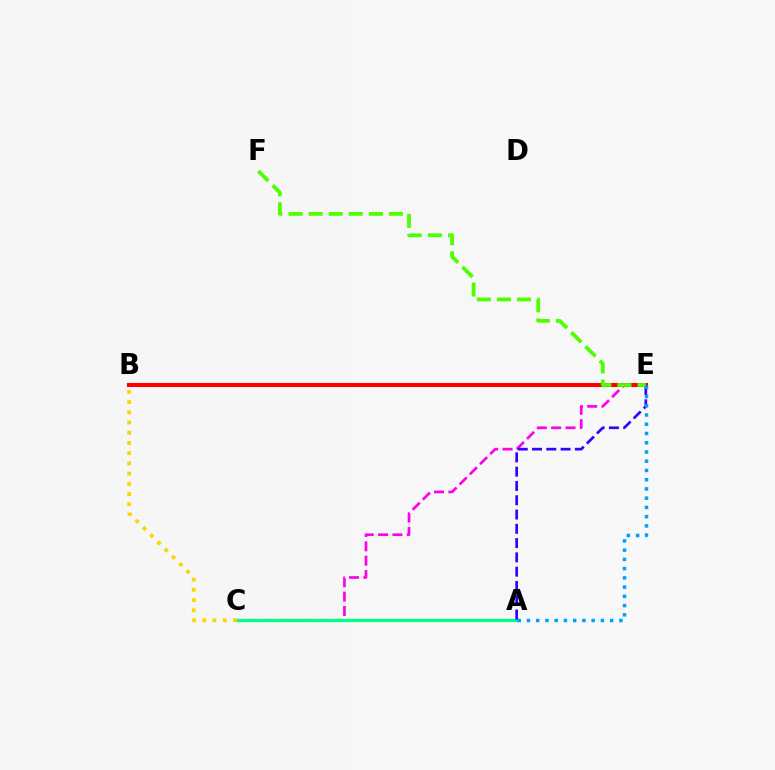{('C', 'E'): [{'color': '#ff00ed', 'line_style': 'dashed', 'thickness': 1.95}], ('B', 'E'): [{'color': '#ff0000', 'line_style': 'solid', 'thickness': 2.92}], ('A', 'C'): [{'color': '#00ff86', 'line_style': 'solid', 'thickness': 2.31}], ('B', 'C'): [{'color': '#ffd500', 'line_style': 'dotted', 'thickness': 2.78}], ('A', 'E'): [{'color': '#3700ff', 'line_style': 'dashed', 'thickness': 1.94}, {'color': '#009eff', 'line_style': 'dotted', 'thickness': 2.51}], ('E', 'F'): [{'color': '#4fff00', 'line_style': 'dashed', 'thickness': 2.73}]}